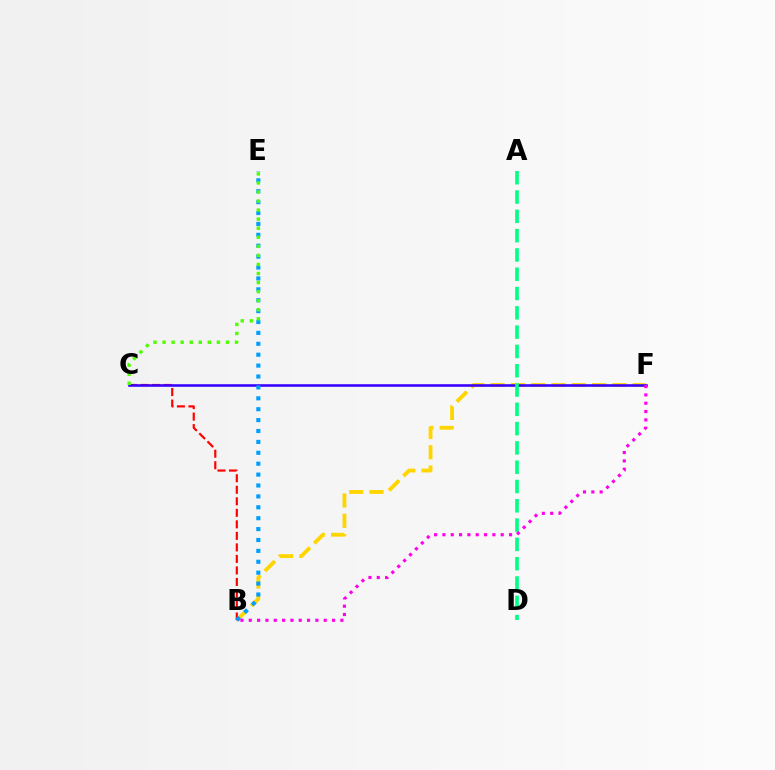{('B', 'F'): [{'color': '#ffd500', 'line_style': 'dashed', 'thickness': 2.76}, {'color': '#ff00ed', 'line_style': 'dotted', 'thickness': 2.26}], ('B', 'C'): [{'color': '#ff0000', 'line_style': 'dashed', 'thickness': 1.56}], ('C', 'F'): [{'color': '#3700ff', 'line_style': 'solid', 'thickness': 1.86}], ('B', 'E'): [{'color': '#009eff', 'line_style': 'dotted', 'thickness': 2.96}], ('C', 'E'): [{'color': '#4fff00', 'line_style': 'dotted', 'thickness': 2.46}], ('A', 'D'): [{'color': '#00ff86', 'line_style': 'dashed', 'thickness': 2.62}]}